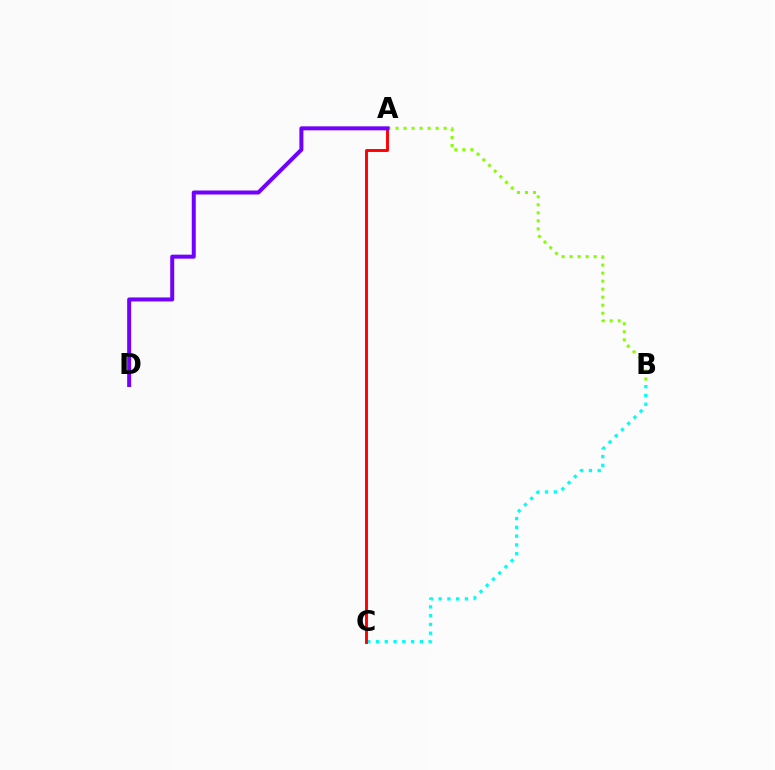{('B', 'C'): [{'color': '#00fff6', 'line_style': 'dotted', 'thickness': 2.39}], ('A', 'C'): [{'color': '#ff0000', 'line_style': 'solid', 'thickness': 2.1}], ('A', 'B'): [{'color': '#84ff00', 'line_style': 'dotted', 'thickness': 2.18}], ('A', 'D'): [{'color': '#7200ff', 'line_style': 'solid', 'thickness': 2.88}]}